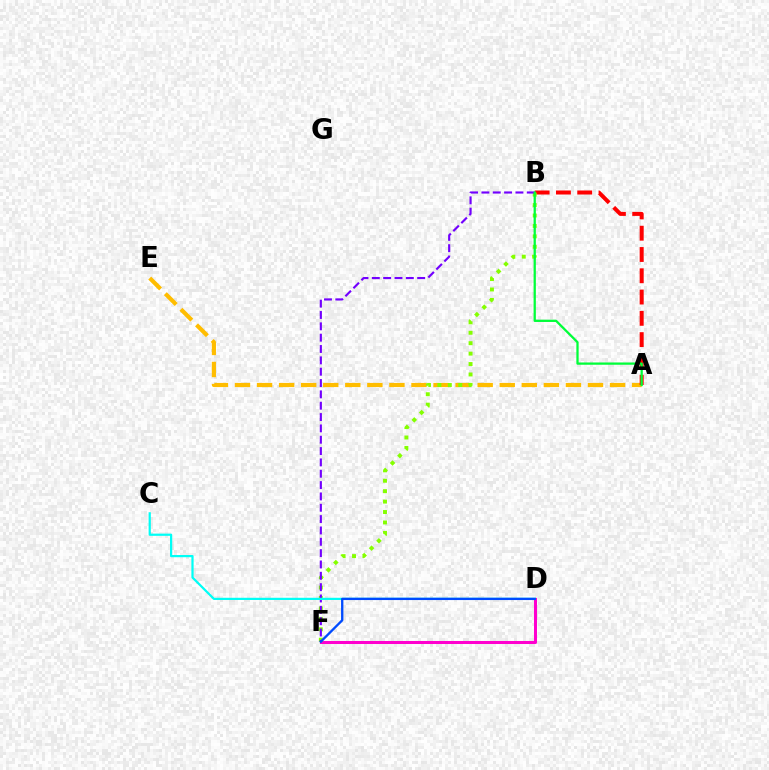{('A', 'E'): [{'color': '#ffbd00', 'line_style': 'dashed', 'thickness': 3.0}], ('D', 'F'): [{'color': '#ff00cf', 'line_style': 'solid', 'thickness': 2.18}, {'color': '#004bff', 'line_style': 'solid', 'thickness': 1.67}], ('A', 'B'): [{'color': '#ff0000', 'line_style': 'dashed', 'thickness': 2.89}, {'color': '#00ff39', 'line_style': 'solid', 'thickness': 1.64}], ('B', 'F'): [{'color': '#84ff00', 'line_style': 'dotted', 'thickness': 2.83}, {'color': '#7200ff', 'line_style': 'dashed', 'thickness': 1.54}], ('C', 'D'): [{'color': '#00fff6', 'line_style': 'solid', 'thickness': 1.6}]}